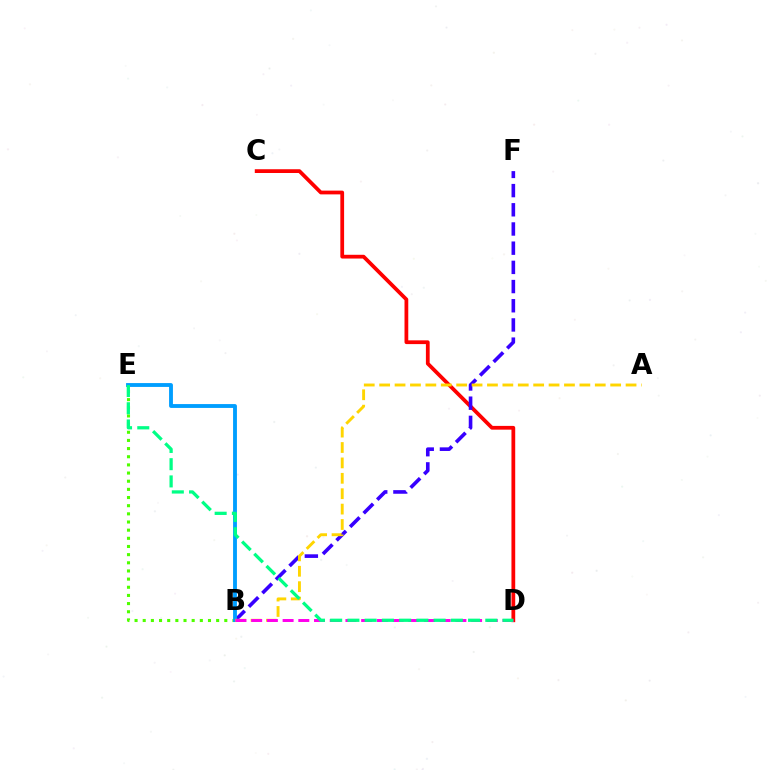{('C', 'D'): [{'color': '#ff0000', 'line_style': 'solid', 'thickness': 2.71}], ('B', 'E'): [{'color': '#4fff00', 'line_style': 'dotted', 'thickness': 2.22}, {'color': '#009eff', 'line_style': 'solid', 'thickness': 2.77}], ('B', 'F'): [{'color': '#3700ff', 'line_style': 'dashed', 'thickness': 2.61}], ('A', 'B'): [{'color': '#ffd500', 'line_style': 'dashed', 'thickness': 2.09}], ('B', 'D'): [{'color': '#ff00ed', 'line_style': 'dashed', 'thickness': 2.13}], ('D', 'E'): [{'color': '#00ff86', 'line_style': 'dashed', 'thickness': 2.34}]}